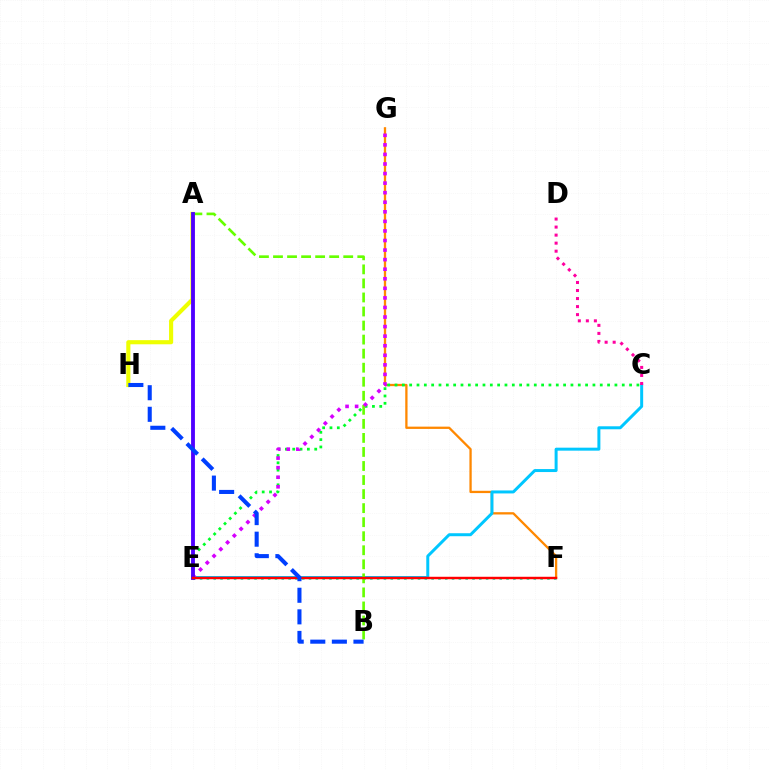{('F', 'G'): [{'color': '#ff8800', 'line_style': 'solid', 'thickness': 1.65}], ('C', 'E'): [{'color': '#00c7ff', 'line_style': 'solid', 'thickness': 2.15}, {'color': '#00ff27', 'line_style': 'dotted', 'thickness': 1.99}], ('E', 'F'): [{'color': '#00ffaf', 'line_style': 'dotted', 'thickness': 1.85}, {'color': '#ff0000', 'line_style': 'solid', 'thickness': 1.76}], ('A', 'H'): [{'color': '#eeff00', 'line_style': 'solid', 'thickness': 2.97}], ('A', 'B'): [{'color': '#66ff00', 'line_style': 'dashed', 'thickness': 1.91}], ('E', 'G'): [{'color': '#d600ff', 'line_style': 'dotted', 'thickness': 2.6}], ('A', 'E'): [{'color': '#4f00ff', 'line_style': 'solid', 'thickness': 2.77}], ('C', 'D'): [{'color': '#ff00a0', 'line_style': 'dotted', 'thickness': 2.18}], ('B', 'H'): [{'color': '#003fff', 'line_style': 'dashed', 'thickness': 2.93}]}